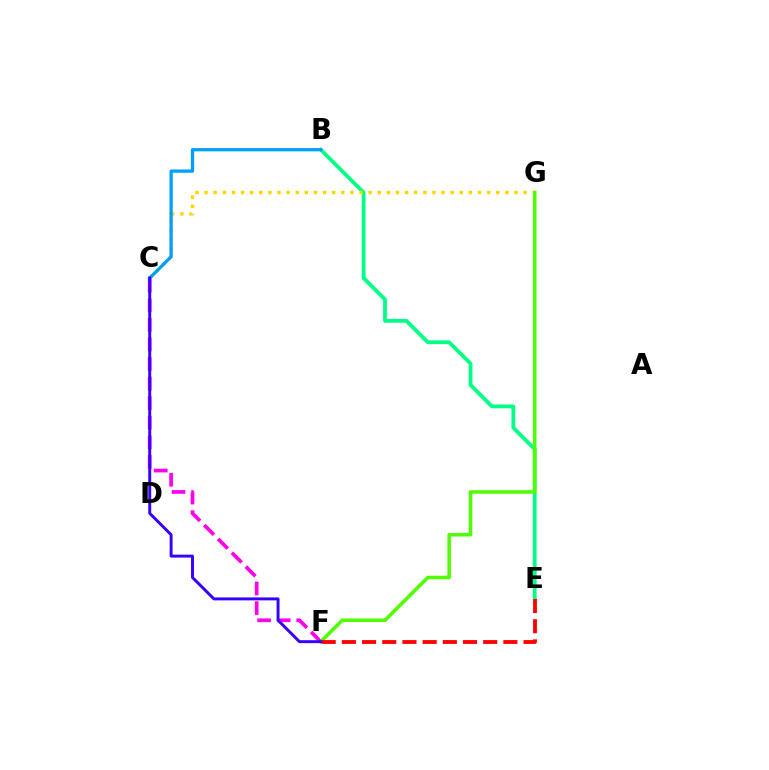{('B', 'E'): [{'color': '#00ff86', 'line_style': 'solid', 'thickness': 2.72}], ('C', 'F'): [{'color': '#ff00ed', 'line_style': 'dashed', 'thickness': 2.66}, {'color': '#3700ff', 'line_style': 'solid', 'thickness': 2.12}], ('C', 'G'): [{'color': '#ffd500', 'line_style': 'dotted', 'thickness': 2.48}], ('F', 'G'): [{'color': '#4fff00', 'line_style': 'solid', 'thickness': 2.55}], ('B', 'C'): [{'color': '#009eff', 'line_style': 'solid', 'thickness': 2.35}], ('E', 'F'): [{'color': '#ff0000', 'line_style': 'dashed', 'thickness': 2.74}]}